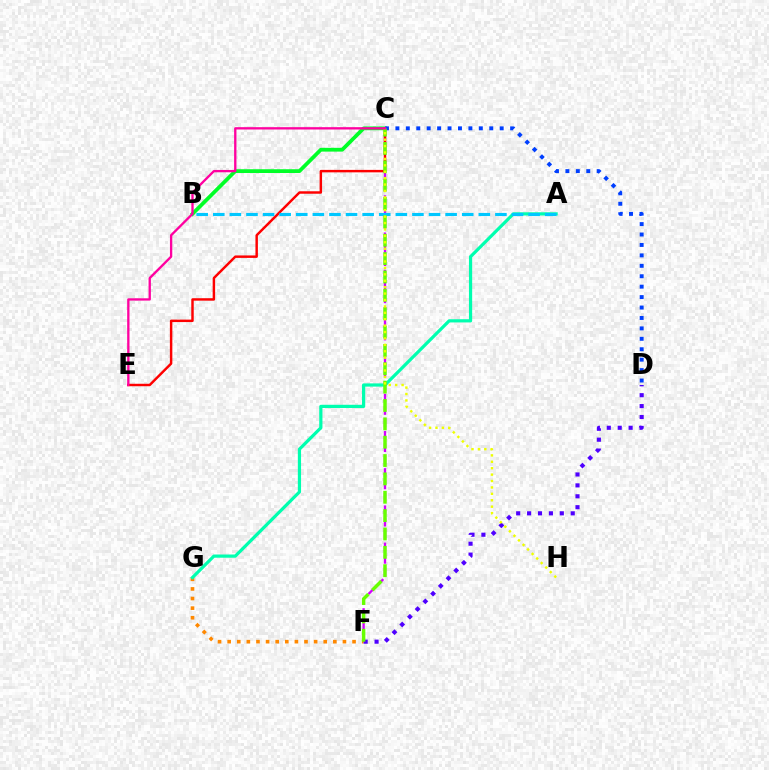{('C', 'F'): [{'color': '#d600ff', 'line_style': 'dashed', 'thickness': 1.69}, {'color': '#66ff00', 'line_style': 'dashed', 'thickness': 2.49}], ('B', 'C'): [{'color': '#00ff27', 'line_style': 'solid', 'thickness': 2.71}], ('F', 'G'): [{'color': '#ff8800', 'line_style': 'dotted', 'thickness': 2.61}], ('A', 'G'): [{'color': '#00ffaf', 'line_style': 'solid', 'thickness': 2.31}], ('C', 'E'): [{'color': '#ff0000', 'line_style': 'solid', 'thickness': 1.77}, {'color': '#ff00a0', 'line_style': 'solid', 'thickness': 1.67}], ('D', 'F'): [{'color': '#4f00ff', 'line_style': 'dotted', 'thickness': 2.96}], ('A', 'B'): [{'color': '#00c7ff', 'line_style': 'dashed', 'thickness': 2.25}], ('C', 'D'): [{'color': '#003fff', 'line_style': 'dotted', 'thickness': 2.83}], ('C', 'H'): [{'color': '#eeff00', 'line_style': 'dotted', 'thickness': 1.74}]}